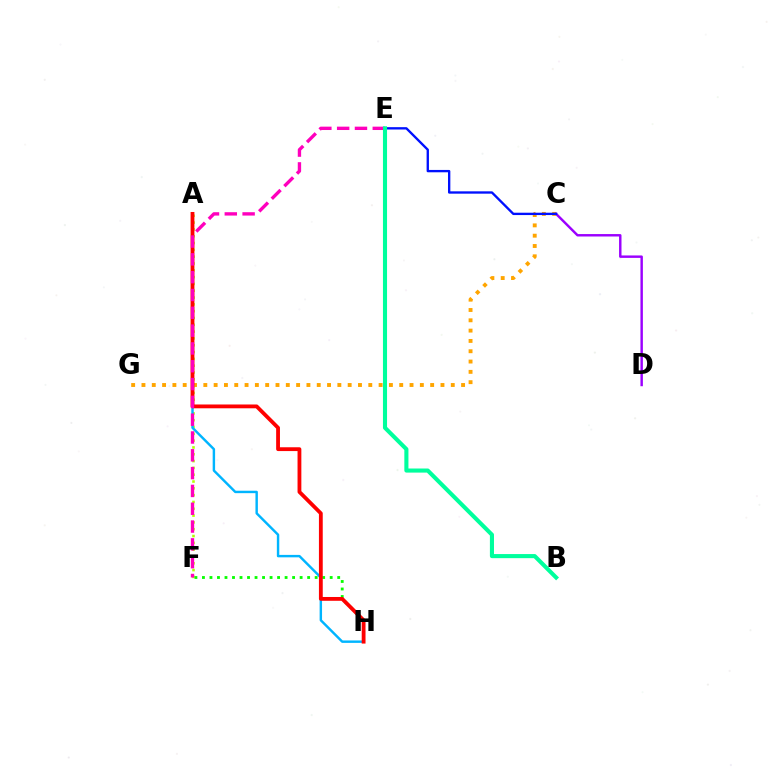{('C', 'G'): [{'color': '#ffa500', 'line_style': 'dotted', 'thickness': 2.8}], ('A', 'F'): [{'color': '#b3ff00', 'line_style': 'dotted', 'thickness': 1.85}], ('F', 'H'): [{'color': '#08ff00', 'line_style': 'dotted', 'thickness': 2.04}], ('C', 'D'): [{'color': '#9b00ff', 'line_style': 'solid', 'thickness': 1.75}], ('C', 'E'): [{'color': '#0010ff', 'line_style': 'solid', 'thickness': 1.69}], ('A', 'H'): [{'color': '#00b5ff', 'line_style': 'solid', 'thickness': 1.75}, {'color': '#ff0000', 'line_style': 'solid', 'thickness': 2.74}], ('E', 'F'): [{'color': '#ff00bd', 'line_style': 'dashed', 'thickness': 2.42}], ('B', 'E'): [{'color': '#00ff9d', 'line_style': 'solid', 'thickness': 2.95}]}